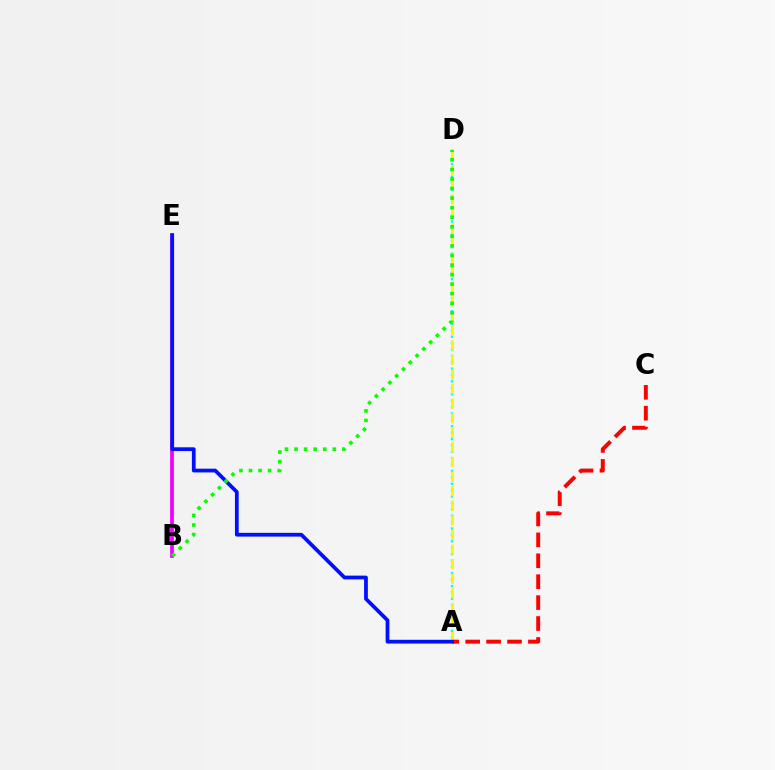{('A', 'D'): [{'color': '#00fff6', 'line_style': 'dotted', 'thickness': 1.74}, {'color': '#fcf500', 'line_style': 'dashed', 'thickness': 1.98}], ('A', 'C'): [{'color': '#ff0000', 'line_style': 'dashed', 'thickness': 2.84}], ('B', 'E'): [{'color': '#ee00ff', 'line_style': 'solid', 'thickness': 2.68}], ('A', 'E'): [{'color': '#0010ff', 'line_style': 'solid', 'thickness': 2.7}], ('B', 'D'): [{'color': '#08ff00', 'line_style': 'dotted', 'thickness': 2.6}]}